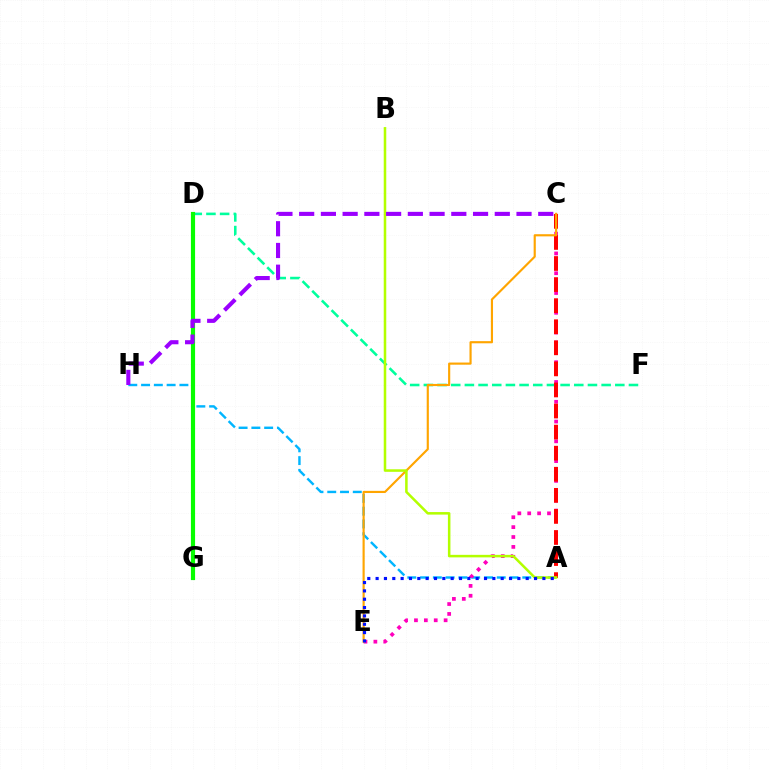{('D', 'F'): [{'color': '#00ff9d', 'line_style': 'dashed', 'thickness': 1.86}], ('A', 'H'): [{'color': '#00b5ff', 'line_style': 'dashed', 'thickness': 1.74}], ('C', 'E'): [{'color': '#ff00bd', 'line_style': 'dotted', 'thickness': 2.69}, {'color': '#ffa500', 'line_style': 'solid', 'thickness': 1.55}], ('A', 'C'): [{'color': '#ff0000', 'line_style': 'dashed', 'thickness': 2.86}], ('D', 'G'): [{'color': '#08ff00', 'line_style': 'solid', 'thickness': 2.99}], ('A', 'B'): [{'color': '#b3ff00', 'line_style': 'solid', 'thickness': 1.82}], ('A', 'E'): [{'color': '#0010ff', 'line_style': 'dotted', 'thickness': 2.27}], ('C', 'H'): [{'color': '#9b00ff', 'line_style': 'dashed', 'thickness': 2.95}]}